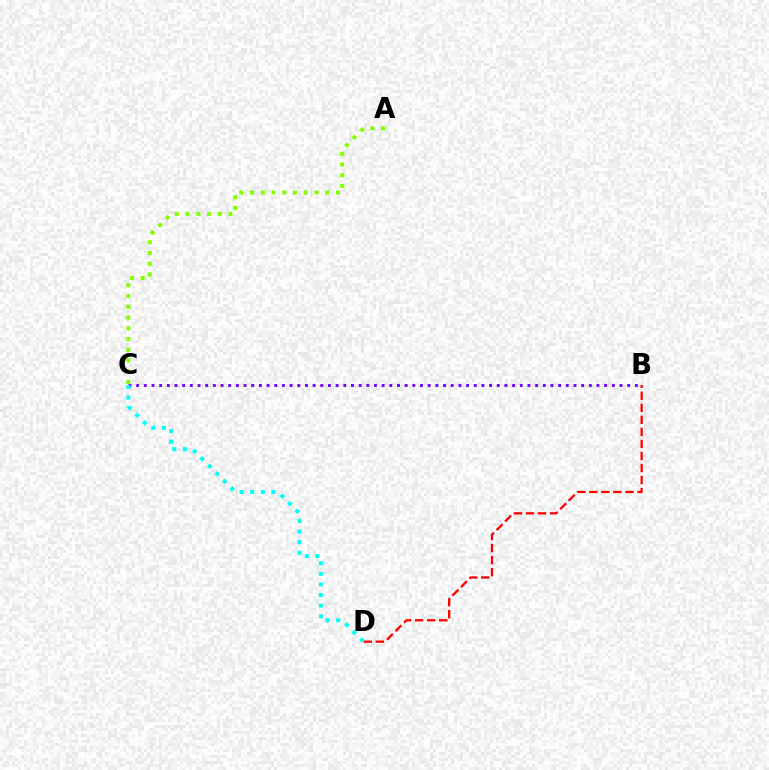{('B', 'D'): [{'color': '#ff0000', 'line_style': 'dashed', 'thickness': 1.64}], ('B', 'C'): [{'color': '#7200ff', 'line_style': 'dotted', 'thickness': 2.08}], ('A', 'C'): [{'color': '#84ff00', 'line_style': 'dotted', 'thickness': 2.92}], ('C', 'D'): [{'color': '#00fff6', 'line_style': 'dotted', 'thickness': 2.89}]}